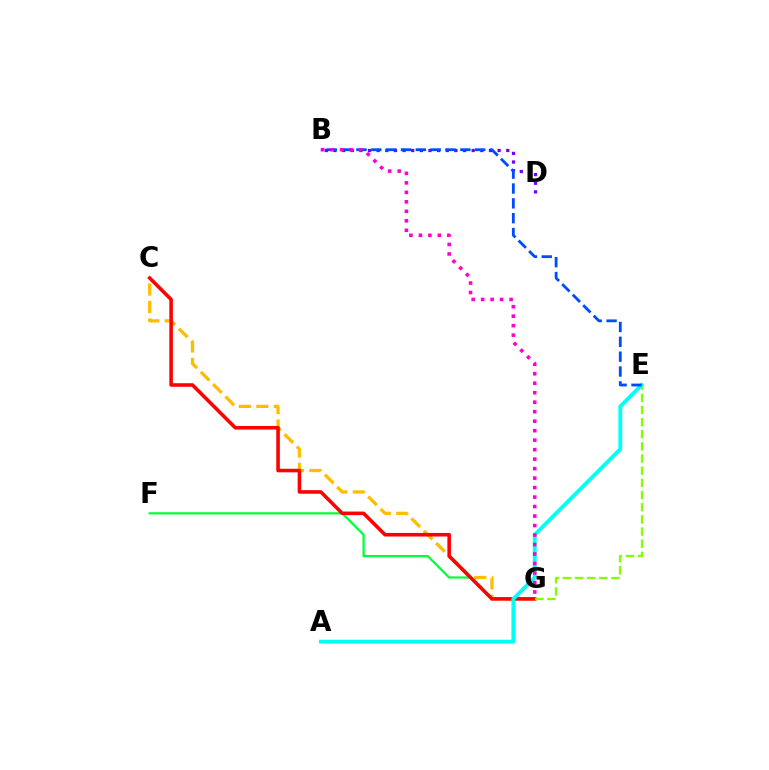{('B', 'D'): [{'color': '#7200ff', 'line_style': 'dotted', 'thickness': 2.35}], ('F', 'G'): [{'color': '#00ff39', 'line_style': 'solid', 'thickness': 1.6}], ('C', 'G'): [{'color': '#ffbd00', 'line_style': 'dashed', 'thickness': 2.37}, {'color': '#ff0000', 'line_style': 'solid', 'thickness': 2.57}], ('E', 'G'): [{'color': '#84ff00', 'line_style': 'dashed', 'thickness': 1.65}], ('A', 'E'): [{'color': '#00fff6', 'line_style': 'solid', 'thickness': 2.78}], ('B', 'E'): [{'color': '#004bff', 'line_style': 'dashed', 'thickness': 2.02}], ('B', 'G'): [{'color': '#ff00cf', 'line_style': 'dotted', 'thickness': 2.58}]}